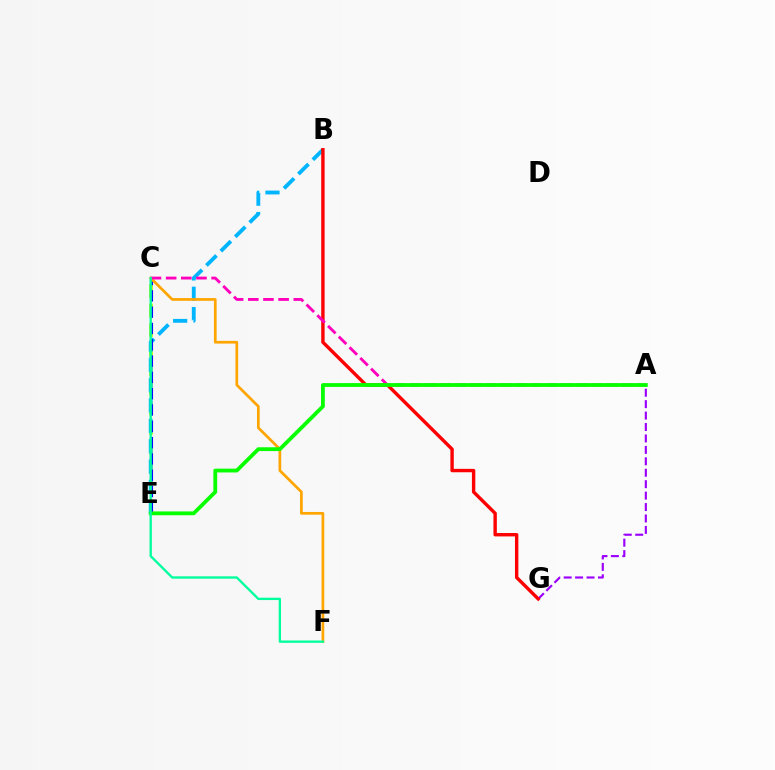{('A', 'G'): [{'color': '#9b00ff', 'line_style': 'dashed', 'thickness': 1.55}], ('C', 'E'): [{'color': '#b3ff00', 'line_style': 'dashed', 'thickness': 2.66}, {'color': '#0010ff', 'line_style': 'dashed', 'thickness': 2.21}], ('B', 'E'): [{'color': '#00b5ff', 'line_style': 'dashed', 'thickness': 2.76}], ('B', 'G'): [{'color': '#ff0000', 'line_style': 'solid', 'thickness': 2.44}], ('C', 'F'): [{'color': '#ffa500', 'line_style': 'solid', 'thickness': 1.95}, {'color': '#00ff9d', 'line_style': 'solid', 'thickness': 1.68}], ('A', 'C'): [{'color': '#ff00bd', 'line_style': 'dashed', 'thickness': 2.06}], ('A', 'E'): [{'color': '#08ff00', 'line_style': 'solid', 'thickness': 2.74}]}